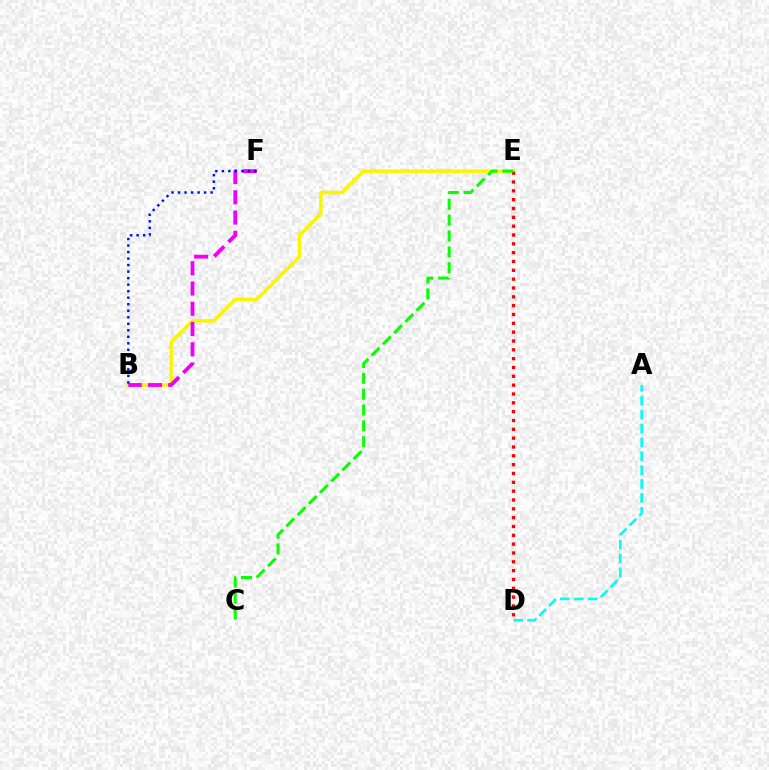{('B', 'E'): [{'color': '#fcf500', 'line_style': 'solid', 'thickness': 2.55}], ('D', 'E'): [{'color': '#ff0000', 'line_style': 'dotted', 'thickness': 2.4}], ('A', 'D'): [{'color': '#00fff6', 'line_style': 'dashed', 'thickness': 1.89}], ('C', 'E'): [{'color': '#08ff00', 'line_style': 'dashed', 'thickness': 2.15}], ('B', 'F'): [{'color': '#ee00ff', 'line_style': 'dashed', 'thickness': 2.75}, {'color': '#0010ff', 'line_style': 'dotted', 'thickness': 1.77}]}